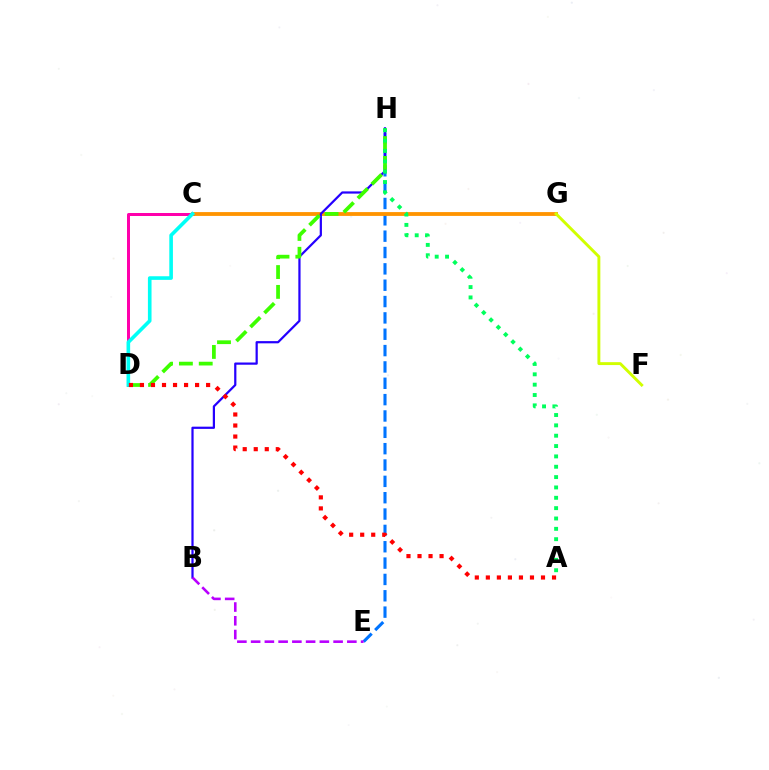{('E', 'H'): [{'color': '#0074ff', 'line_style': 'dashed', 'thickness': 2.22}], ('C', 'D'): [{'color': '#ff00ac', 'line_style': 'solid', 'thickness': 2.16}, {'color': '#00fff6', 'line_style': 'solid', 'thickness': 2.61}], ('C', 'G'): [{'color': '#ff9400', 'line_style': 'solid', 'thickness': 2.75}], ('B', 'H'): [{'color': '#2500ff', 'line_style': 'solid', 'thickness': 1.6}], ('B', 'E'): [{'color': '#b900ff', 'line_style': 'dashed', 'thickness': 1.87}], ('D', 'H'): [{'color': '#3dff00', 'line_style': 'dashed', 'thickness': 2.69}], ('A', 'H'): [{'color': '#00ff5c', 'line_style': 'dotted', 'thickness': 2.81}], ('F', 'G'): [{'color': '#d1ff00', 'line_style': 'solid', 'thickness': 2.1}], ('A', 'D'): [{'color': '#ff0000', 'line_style': 'dotted', 'thickness': 3.0}]}